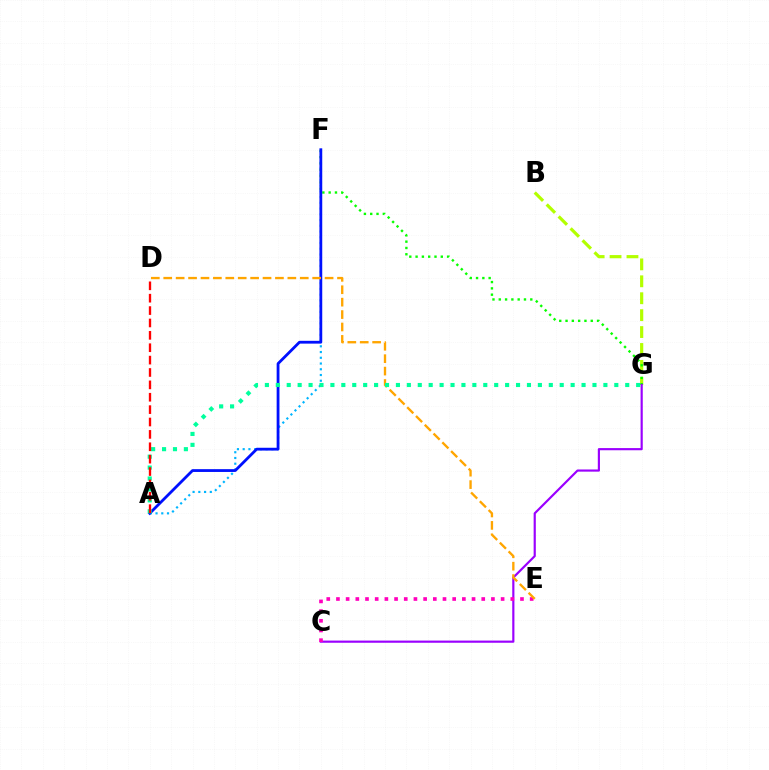{('A', 'F'): [{'color': '#00b5ff', 'line_style': 'dotted', 'thickness': 1.56}, {'color': '#0010ff', 'line_style': 'solid', 'thickness': 2.02}], ('B', 'G'): [{'color': '#b3ff00', 'line_style': 'dashed', 'thickness': 2.3}], ('F', 'G'): [{'color': '#08ff00', 'line_style': 'dotted', 'thickness': 1.71}], ('C', 'G'): [{'color': '#9b00ff', 'line_style': 'solid', 'thickness': 1.56}], ('C', 'E'): [{'color': '#ff00bd', 'line_style': 'dotted', 'thickness': 2.63}], ('D', 'E'): [{'color': '#ffa500', 'line_style': 'dashed', 'thickness': 1.69}], ('A', 'G'): [{'color': '#00ff9d', 'line_style': 'dotted', 'thickness': 2.97}], ('A', 'D'): [{'color': '#ff0000', 'line_style': 'dashed', 'thickness': 1.68}]}